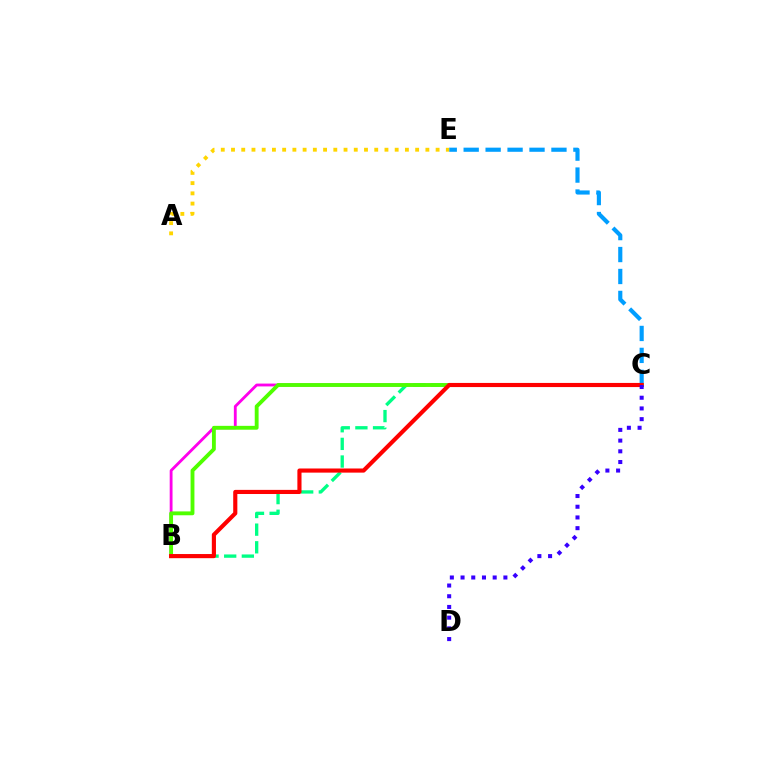{('B', 'C'): [{'color': '#ff00ed', 'line_style': 'solid', 'thickness': 2.04}, {'color': '#00ff86', 'line_style': 'dashed', 'thickness': 2.4}, {'color': '#4fff00', 'line_style': 'solid', 'thickness': 2.78}, {'color': '#ff0000', 'line_style': 'solid', 'thickness': 2.98}], ('C', 'E'): [{'color': '#009eff', 'line_style': 'dashed', 'thickness': 2.98}], ('C', 'D'): [{'color': '#3700ff', 'line_style': 'dotted', 'thickness': 2.91}], ('A', 'E'): [{'color': '#ffd500', 'line_style': 'dotted', 'thickness': 2.78}]}